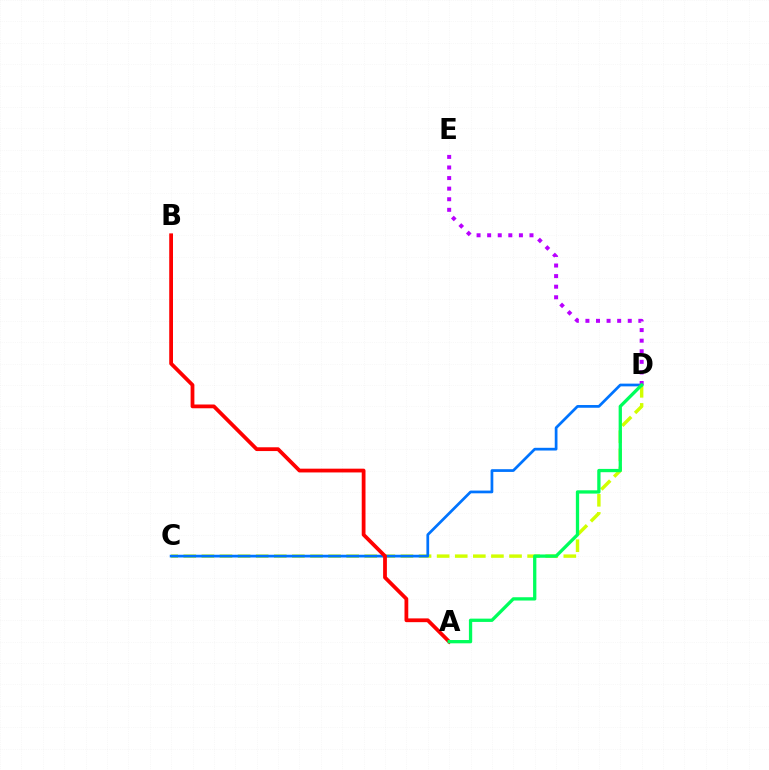{('C', 'D'): [{'color': '#d1ff00', 'line_style': 'dashed', 'thickness': 2.46}, {'color': '#0074ff', 'line_style': 'solid', 'thickness': 1.97}], ('A', 'B'): [{'color': '#ff0000', 'line_style': 'solid', 'thickness': 2.72}], ('D', 'E'): [{'color': '#b900ff', 'line_style': 'dotted', 'thickness': 2.88}], ('A', 'D'): [{'color': '#00ff5c', 'line_style': 'solid', 'thickness': 2.37}]}